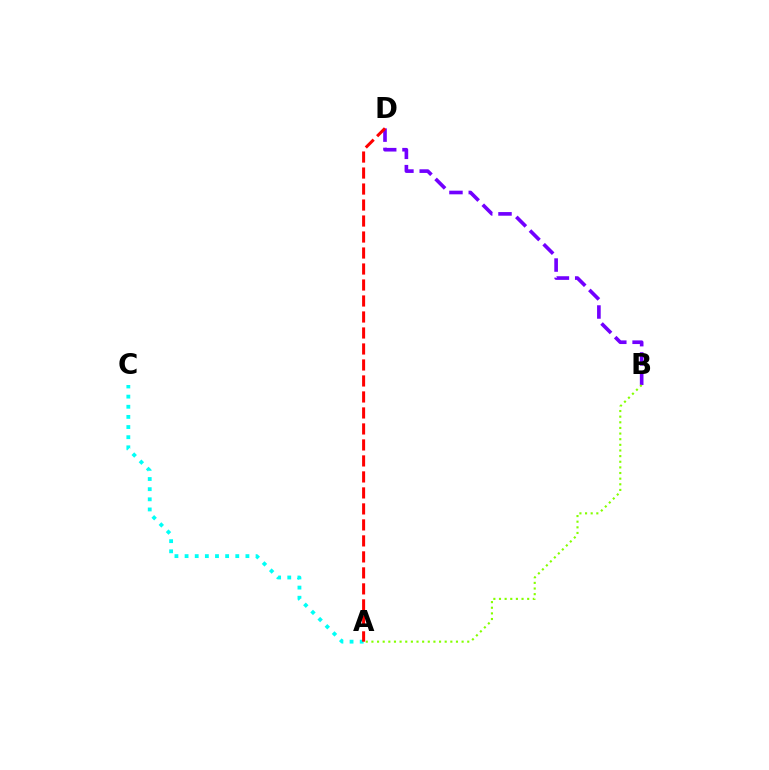{('A', 'C'): [{'color': '#00fff6', 'line_style': 'dotted', 'thickness': 2.76}], ('B', 'D'): [{'color': '#7200ff', 'line_style': 'dashed', 'thickness': 2.62}], ('A', 'B'): [{'color': '#84ff00', 'line_style': 'dotted', 'thickness': 1.53}], ('A', 'D'): [{'color': '#ff0000', 'line_style': 'dashed', 'thickness': 2.17}]}